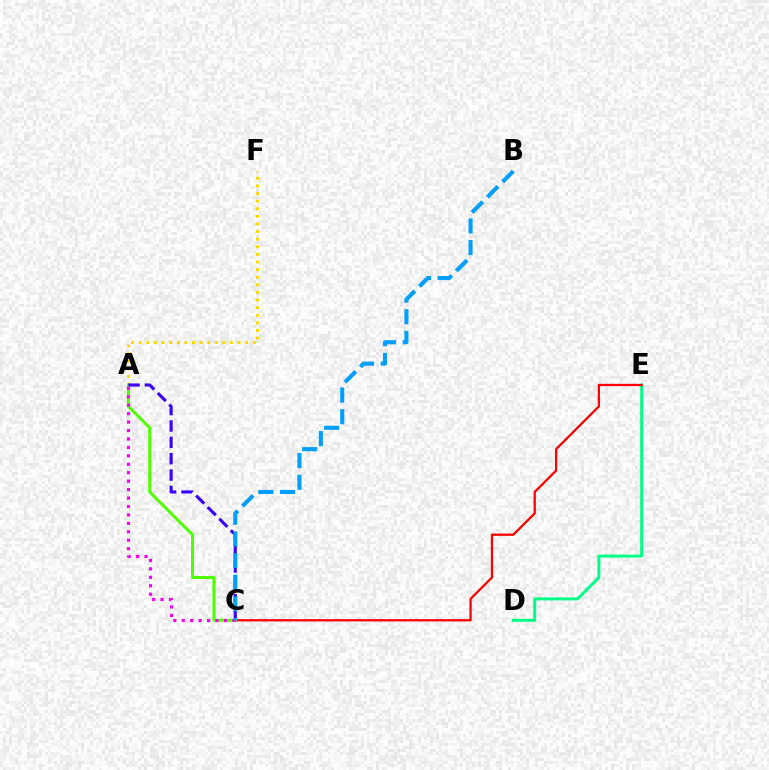{('D', 'E'): [{'color': '#00ff86', 'line_style': 'solid', 'thickness': 2.15}], ('C', 'E'): [{'color': '#ff0000', 'line_style': 'solid', 'thickness': 1.64}], ('A', 'F'): [{'color': '#ffd500', 'line_style': 'dotted', 'thickness': 2.07}], ('A', 'C'): [{'color': '#4fff00', 'line_style': 'solid', 'thickness': 2.13}, {'color': '#3700ff', 'line_style': 'dashed', 'thickness': 2.22}, {'color': '#ff00ed', 'line_style': 'dotted', 'thickness': 2.29}], ('B', 'C'): [{'color': '#009eff', 'line_style': 'dashed', 'thickness': 2.94}]}